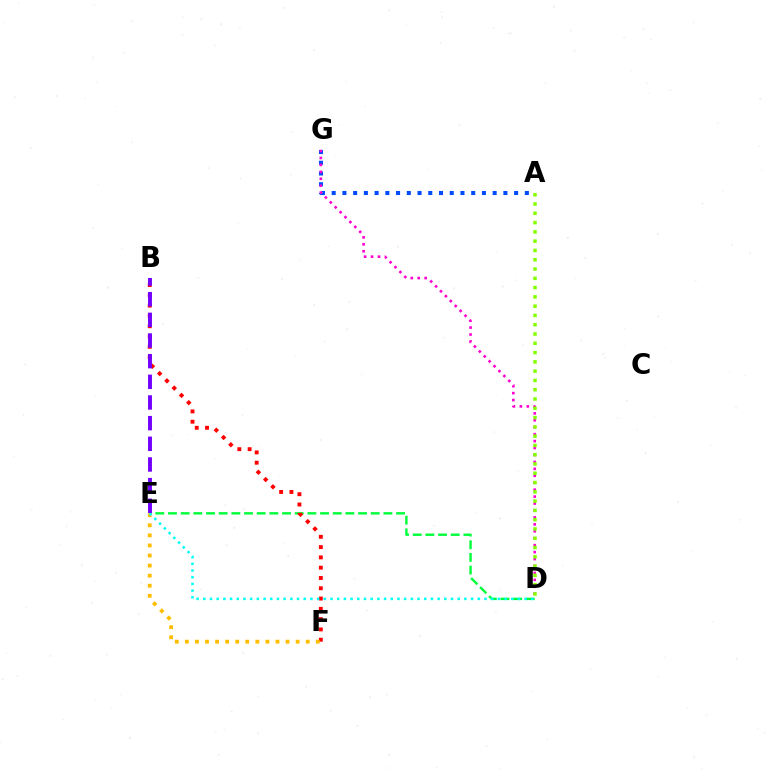{('D', 'E'): [{'color': '#00ff39', 'line_style': 'dashed', 'thickness': 1.72}, {'color': '#00fff6', 'line_style': 'dotted', 'thickness': 1.82}], ('A', 'G'): [{'color': '#004bff', 'line_style': 'dotted', 'thickness': 2.92}], ('B', 'F'): [{'color': '#ff0000', 'line_style': 'dotted', 'thickness': 2.8}], ('D', 'G'): [{'color': '#ff00cf', 'line_style': 'dotted', 'thickness': 1.88}], ('E', 'F'): [{'color': '#ffbd00', 'line_style': 'dotted', 'thickness': 2.74}], ('A', 'D'): [{'color': '#84ff00', 'line_style': 'dotted', 'thickness': 2.52}], ('B', 'E'): [{'color': '#7200ff', 'line_style': 'dashed', 'thickness': 2.81}]}